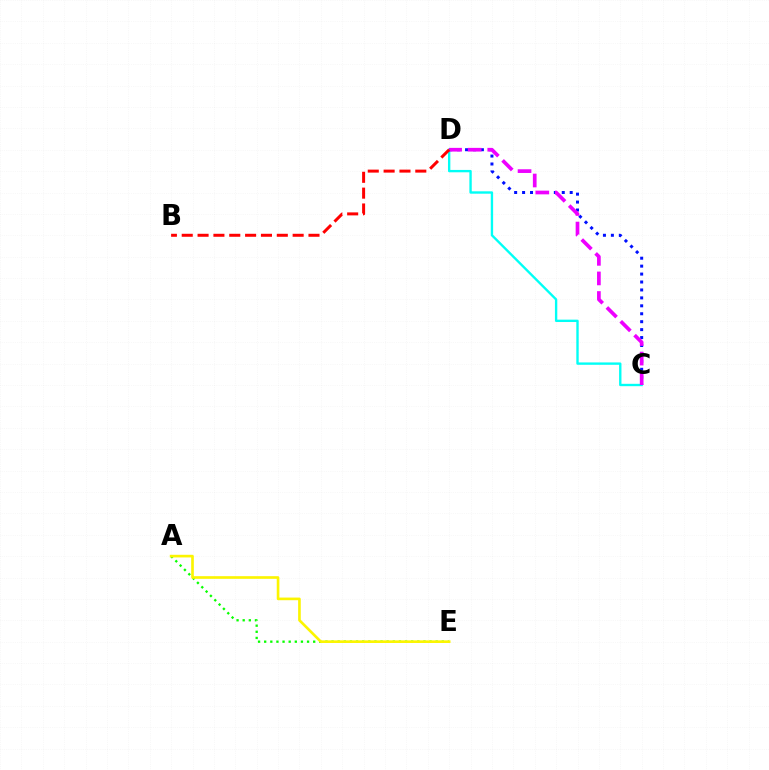{('C', 'D'): [{'color': '#00fff6', 'line_style': 'solid', 'thickness': 1.7}, {'color': '#0010ff', 'line_style': 'dotted', 'thickness': 2.16}, {'color': '#ee00ff', 'line_style': 'dashed', 'thickness': 2.66}], ('A', 'E'): [{'color': '#08ff00', 'line_style': 'dotted', 'thickness': 1.66}, {'color': '#fcf500', 'line_style': 'solid', 'thickness': 1.9}], ('B', 'D'): [{'color': '#ff0000', 'line_style': 'dashed', 'thickness': 2.15}]}